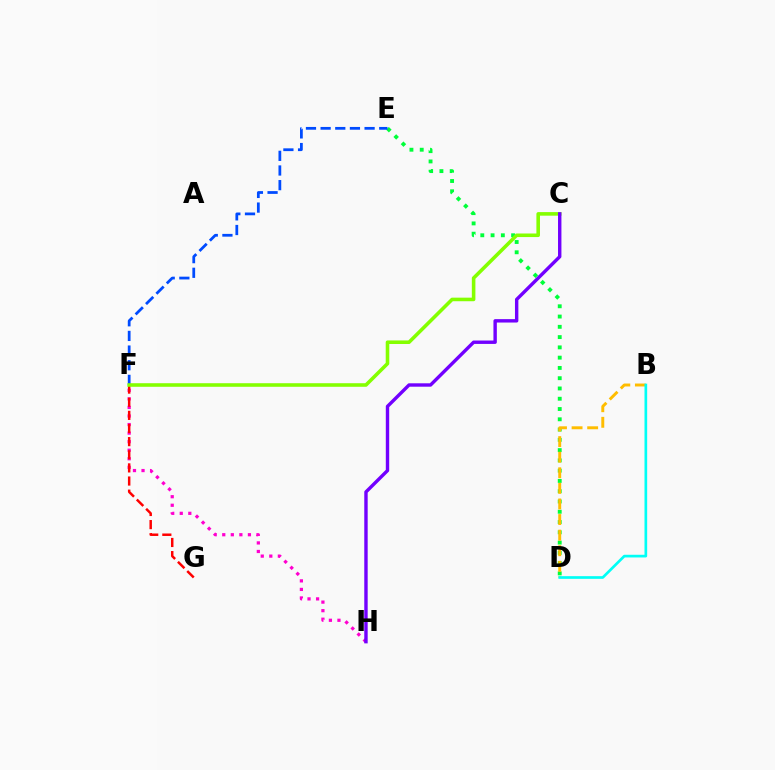{('D', 'E'): [{'color': '#00ff39', 'line_style': 'dotted', 'thickness': 2.79}], ('F', 'H'): [{'color': '#ff00cf', 'line_style': 'dotted', 'thickness': 2.32}], ('B', 'D'): [{'color': '#ffbd00', 'line_style': 'dashed', 'thickness': 2.12}, {'color': '#00fff6', 'line_style': 'solid', 'thickness': 1.93}], ('E', 'F'): [{'color': '#004bff', 'line_style': 'dashed', 'thickness': 1.99}], ('F', 'G'): [{'color': '#ff0000', 'line_style': 'dashed', 'thickness': 1.78}], ('C', 'F'): [{'color': '#84ff00', 'line_style': 'solid', 'thickness': 2.57}], ('C', 'H'): [{'color': '#7200ff', 'line_style': 'solid', 'thickness': 2.45}]}